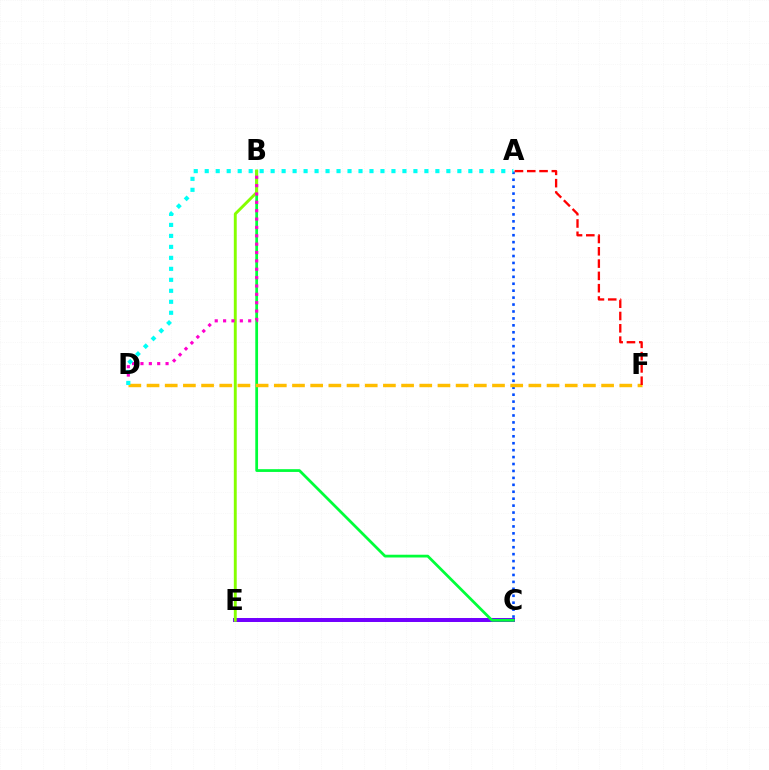{('C', 'E'): [{'color': '#7200ff', 'line_style': 'solid', 'thickness': 2.87}], ('B', 'C'): [{'color': '#00ff39', 'line_style': 'solid', 'thickness': 1.99}], ('B', 'E'): [{'color': '#84ff00', 'line_style': 'solid', 'thickness': 2.09}], ('A', 'C'): [{'color': '#004bff', 'line_style': 'dotted', 'thickness': 1.88}], ('B', 'D'): [{'color': '#ff00cf', 'line_style': 'dotted', 'thickness': 2.27}], ('D', 'F'): [{'color': '#ffbd00', 'line_style': 'dashed', 'thickness': 2.47}], ('A', 'D'): [{'color': '#00fff6', 'line_style': 'dotted', 'thickness': 2.98}], ('A', 'F'): [{'color': '#ff0000', 'line_style': 'dashed', 'thickness': 1.67}]}